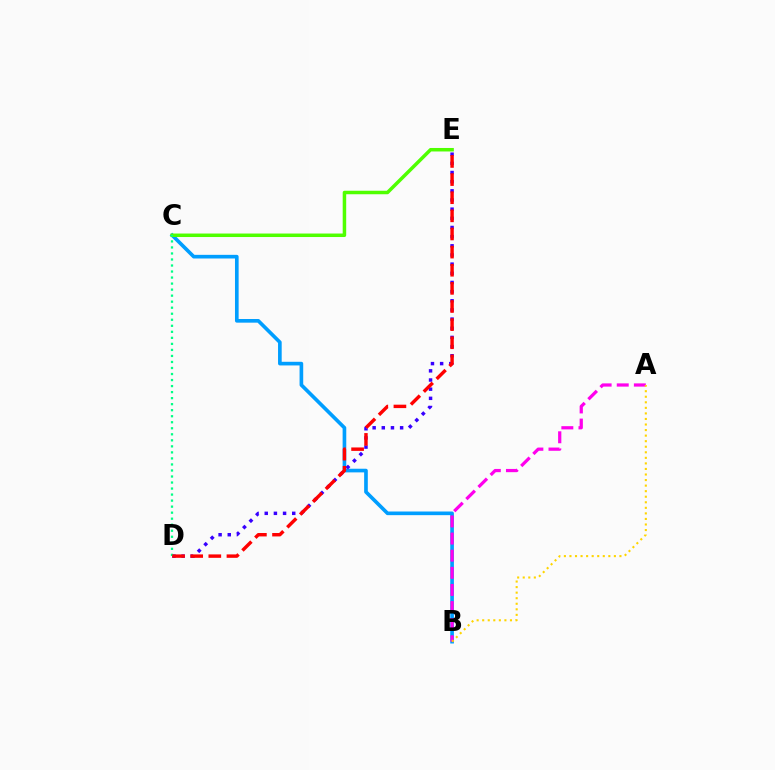{('B', 'C'): [{'color': '#009eff', 'line_style': 'solid', 'thickness': 2.63}], ('D', 'E'): [{'color': '#3700ff', 'line_style': 'dotted', 'thickness': 2.49}, {'color': '#ff0000', 'line_style': 'dashed', 'thickness': 2.46}], ('C', 'E'): [{'color': '#4fff00', 'line_style': 'solid', 'thickness': 2.52}], ('C', 'D'): [{'color': '#00ff86', 'line_style': 'dotted', 'thickness': 1.64}], ('A', 'B'): [{'color': '#ff00ed', 'line_style': 'dashed', 'thickness': 2.33}, {'color': '#ffd500', 'line_style': 'dotted', 'thickness': 1.51}]}